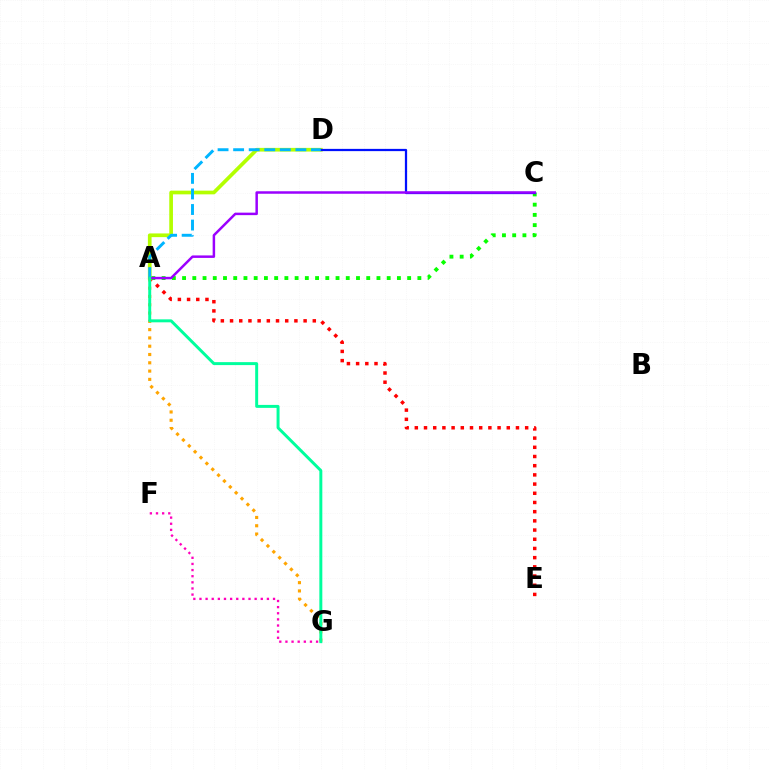{('A', 'E'): [{'color': '#ff0000', 'line_style': 'dotted', 'thickness': 2.5}], ('A', 'D'): [{'color': '#b3ff00', 'line_style': 'solid', 'thickness': 2.66}, {'color': '#00b5ff', 'line_style': 'dashed', 'thickness': 2.11}], ('A', 'C'): [{'color': '#08ff00', 'line_style': 'dotted', 'thickness': 2.78}, {'color': '#9b00ff', 'line_style': 'solid', 'thickness': 1.79}], ('C', 'D'): [{'color': '#0010ff', 'line_style': 'solid', 'thickness': 1.62}], ('A', 'G'): [{'color': '#ffa500', 'line_style': 'dotted', 'thickness': 2.25}, {'color': '#00ff9d', 'line_style': 'solid', 'thickness': 2.13}], ('F', 'G'): [{'color': '#ff00bd', 'line_style': 'dotted', 'thickness': 1.67}]}